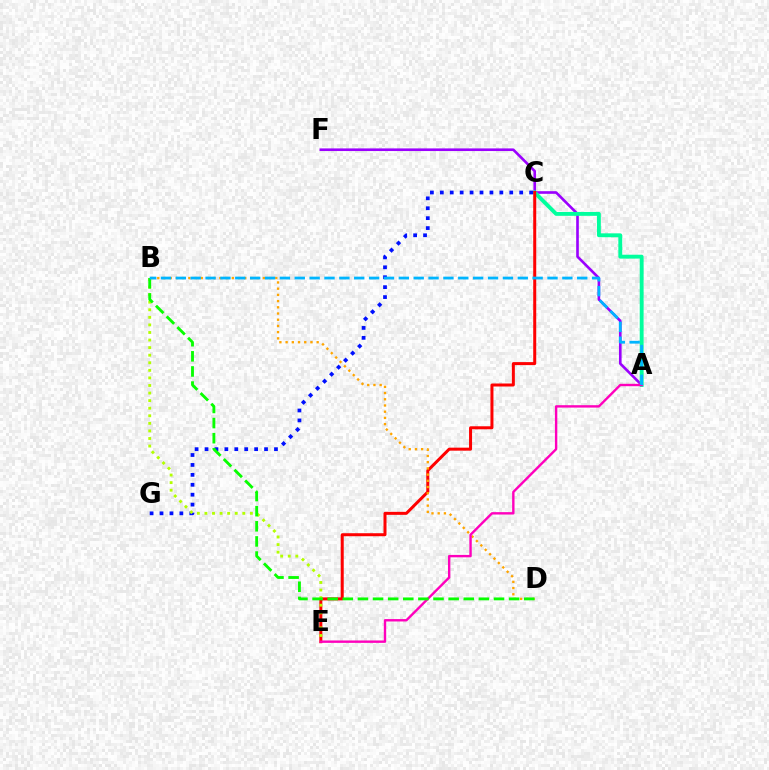{('A', 'F'): [{'color': '#9b00ff', 'line_style': 'solid', 'thickness': 1.89}], ('A', 'C'): [{'color': '#00ff9d', 'line_style': 'solid', 'thickness': 2.79}], ('C', 'E'): [{'color': '#ff0000', 'line_style': 'solid', 'thickness': 2.17}], ('C', 'G'): [{'color': '#0010ff', 'line_style': 'dotted', 'thickness': 2.7}], ('B', 'D'): [{'color': '#ffa500', 'line_style': 'dotted', 'thickness': 1.69}, {'color': '#08ff00', 'line_style': 'dashed', 'thickness': 2.05}], ('B', 'E'): [{'color': '#b3ff00', 'line_style': 'dotted', 'thickness': 2.06}], ('A', 'E'): [{'color': '#ff00bd', 'line_style': 'solid', 'thickness': 1.72}], ('A', 'B'): [{'color': '#00b5ff', 'line_style': 'dashed', 'thickness': 2.02}]}